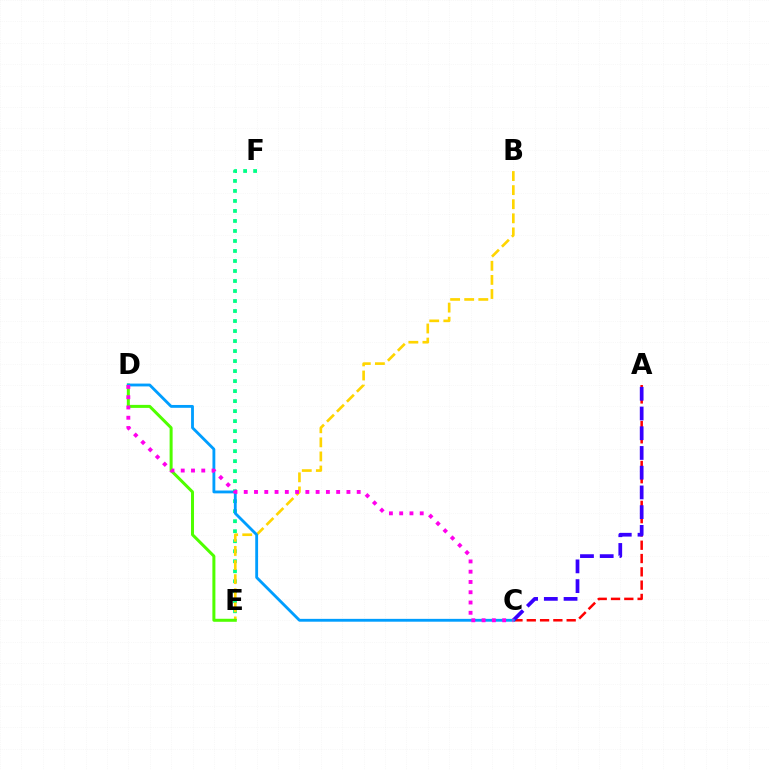{('A', 'C'): [{'color': '#ff0000', 'line_style': 'dashed', 'thickness': 1.81}, {'color': '#3700ff', 'line_style': 'dashed', 'thickness': 2.68}], ('E', 'F'): [{'color': '#00ff86', 'line_style': 'dotted', 'thickness': 2.72}], ('B', 'E'): [{'color': '#ffd500', 'line_style': 'dashed', 'thickness': 1.91}], ('D', 'E'): [{'color': '#4fff00', 'line_style': 'solid', 'thickness': 2.17}], ('C', 'D'): [{'color': '#009eff', 'line_style': 'solid', 'thickness': 2.04}, {'color': '#ff00ed', 'line_style': 'dotted', 'thickness': 2.79}]}